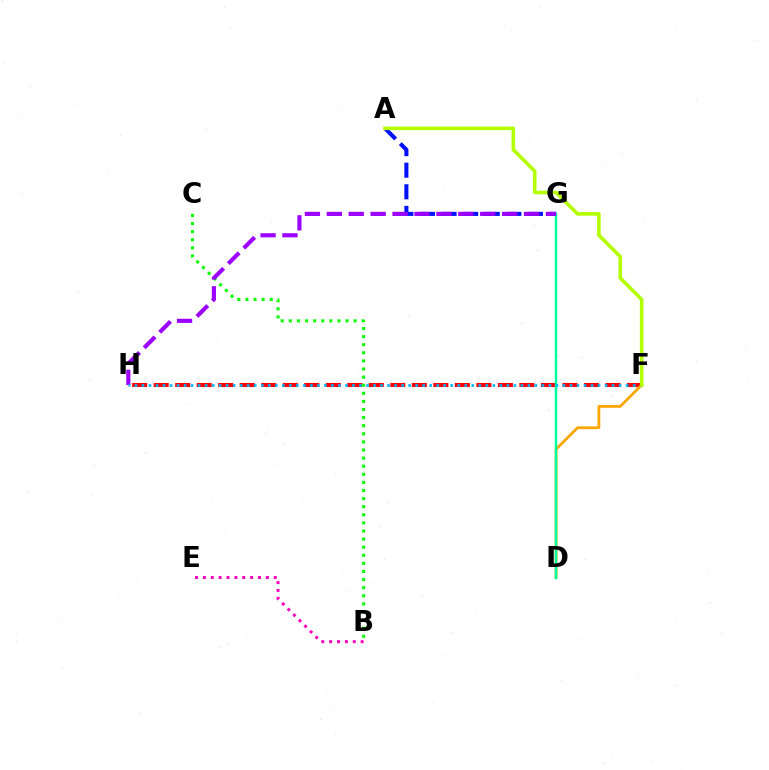{('F', 'H'): [{'color': '#ff0000', 'line_style': 'dashed', 'thickness': 2.92}, {'color': '#00b5ff', 'line_style': 'dotted', 'thickness': 1.91}], ('B', 'C'): [{'color': '#08ff00', 'line_style': 'dotted', 'thickness': 2.2}], ('A', 'G'): [{'color': '#0010ff', 'line_style': 'dashed', 'thickness': 2.93}], ('D', 'F'): [{'color': '#ffa500', 'line_style': 'solid', 'thickness': 2.0}], ('B', 'E'): [{'color': '#ff00bd', 'line_style': 'dotted', 'thickness': 2.14}], ('D', 'G'): [{'color': '#00ff9d', 'line_style': 'solid', 'thickness': 1.78}], ('G', 'H'): [{'color': '#9b00ff', 'line_style': 'dashed', 'thickness': 2.98}], ('A', 'F'): [{'color': '#b3ff00', 'line_style': 'solid', 'thickness': 2.59}]}